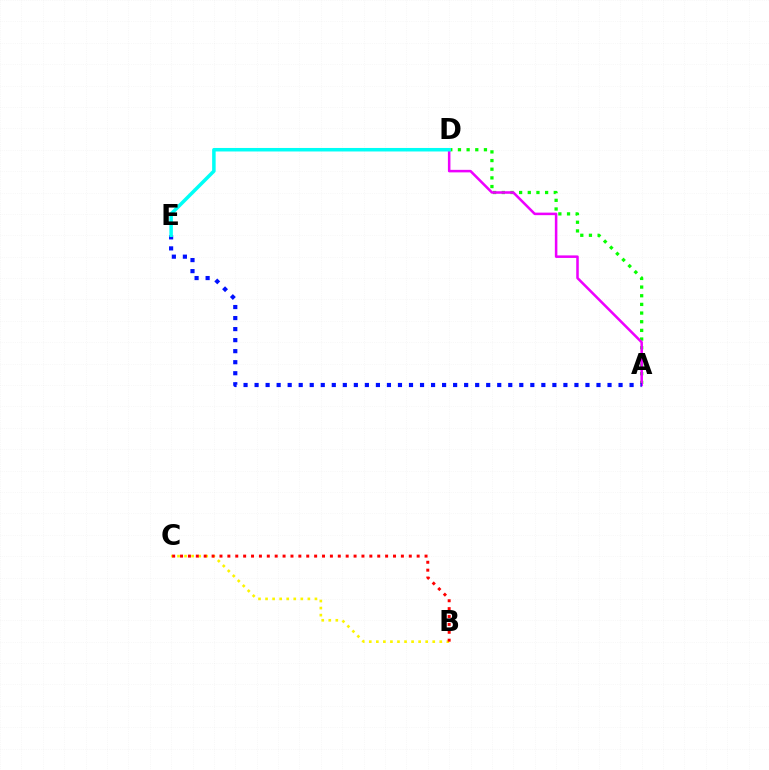{('A', 'D'): [{'color': '#08ff00', 'line_style': 'dotted', 'thickness': 2.35}, {'color': '#ee00ff', 'line_style': 'solid', 'thickness': 1.83}], ('B', 'C'): [{'color': '#fcf500', 'line_style': 'dotted', 'thickness': 1.92}, {'color': '#ff0000', 'line_style': 'dotted', 'thickness': 2.14}], ('A', 'E'): [{'color': '#0010ff', 'line_style': 'dotted', 'thickness': 3.0}], ('D', 'E'): [{'color': '#00fff6', 'line_style': 'solid', 'thickness': 2.53}]}